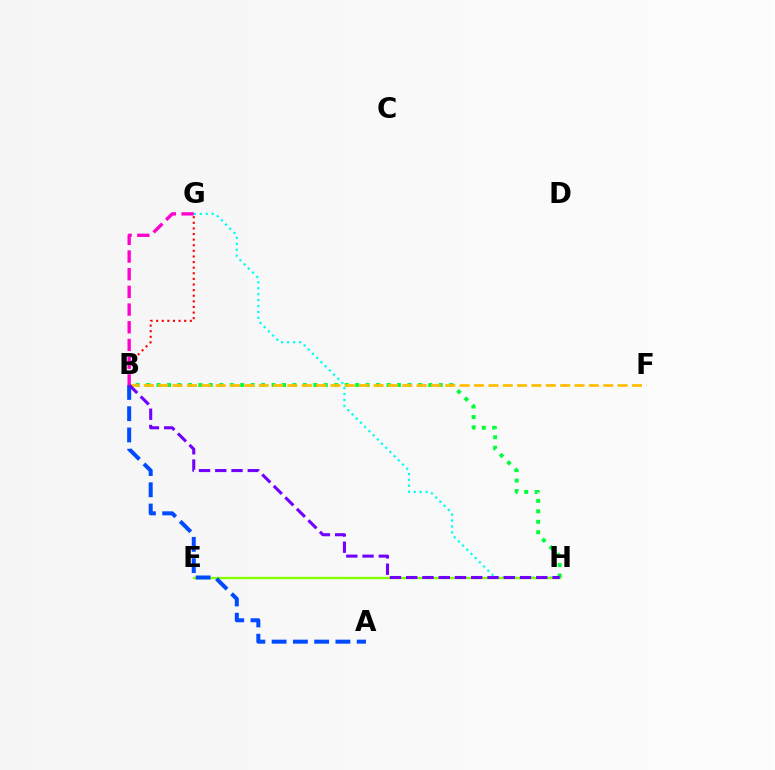{('G', 'H'): [{'color': '#00fff6', 'line_style': 'dotted', 'thickness': 1.61}], ('E', 'H'): [{'color': '#84ff00', 'line_style': 'solid', 'thickness': 1.68}], ('B', 'G'): [{'color': '#ff0000', 'line_style': 'dotted', 'thickness': 1.52}, {'color': '#ff00cf', 'line_style': 'dashed', 'thickness': 2.4}], ('A', 'B'): [{'color': '#004bff', 'line_style': 'dashed', 'thickness': 2.89}], ('B', 'H'): [{'color': '#00ff39', 'line_style': 'dotted', 'thickness': 2.84}, {'color': '#7200ff', 'line_style': 'dashed', 'thickness': 2.21}], ('B', 'F'): [{'color': '#ffbd00', 'line_style': 'dashed', 'thickness': 1.95}]}